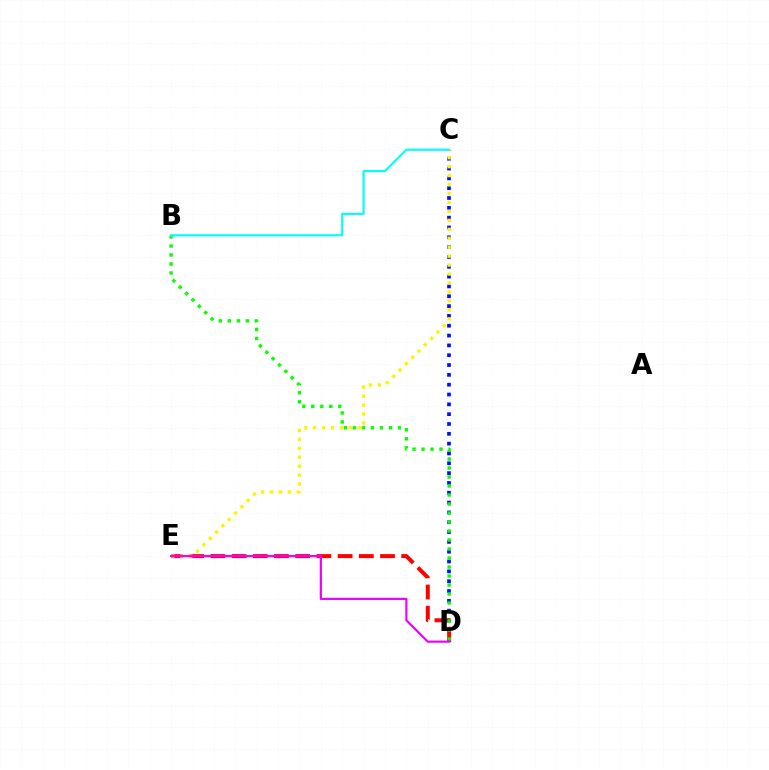{('C', 'D'): [{'color': '#0010ff', 'line_style': 'dotted', 'thickness': 2.67}], ('D', 'E'): [{'color': '#ff0000', 'line_style': 'dashed', 'thickness': 2.88}, {'color': '#ee00ff', 'line_style': 'solid', 'thickness': 1.57}], ('B', 'D'): [{'color': '#08ff00', 'line_style': 'dotted', 'thickness': 2.45}], ('B', 'C'): [{'color': '#00fff6', 'line_style': 'solid', 'thickness': 1.52}], ('C', 'E'): [{'color': '#fcf500', 'line_style': 'dotted', 'thickness': 2.43}]}